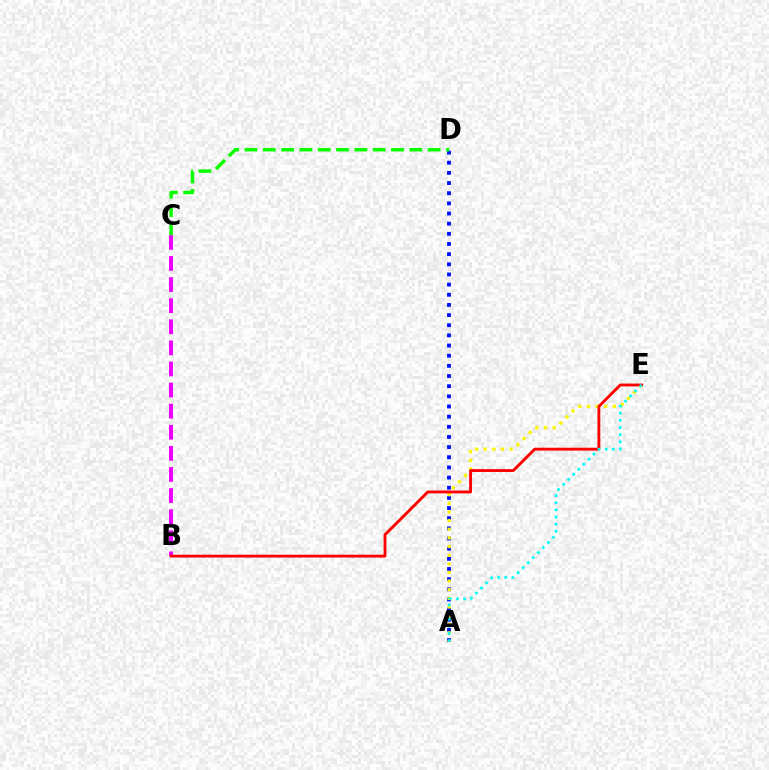{('A', 'D'): [{'color': '#0010ff', 'line_style': 'dotted', 'thickness': 2.76}], ('A', 'E'): [{'color': '#fcf500', 'line_style': 'dotted', 'thickness': 2.35}, {'color': '#00fff6', 'line_style': 'dotted', 'thickness': 1.94}], ('B', 'C'): [{'color': '#ee00ff', 'line_style': 'dashed', 'thickness': 2.87}], ('B', 'E'): [{'color': '#ff0000', 'line_style': 'solid', 'thickness': 2.06}], ('C', 'D'): [{'color': '#08ff00', 'line_style': 'dashed', 'thickness': 2.49}]}